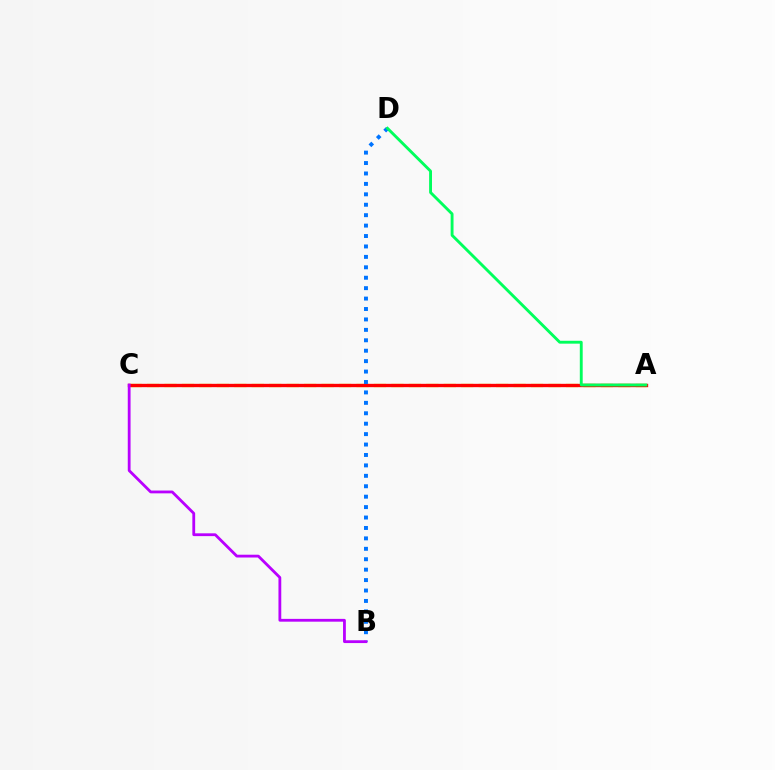{('A', 'C'): [{'color': '#d1ff00', 'line_style': 'dashed', 'thickness': 2.37}, {'color': '#ff0000', 'line_style': 'solid', 'thickness': 2.41}], ('B', 'D'): [{'color': '#0074ff', 'line_style': 'dotted', 'thickness': 2.83}], ('A', 'D'): [{'color': '#00ff5c', 'line_style': 'solid', 'thickness': 2.07}], ('B', 'C'): [{'color': '#b900ff', 'line_style': 'solid', 'thickness': 2.02}]}